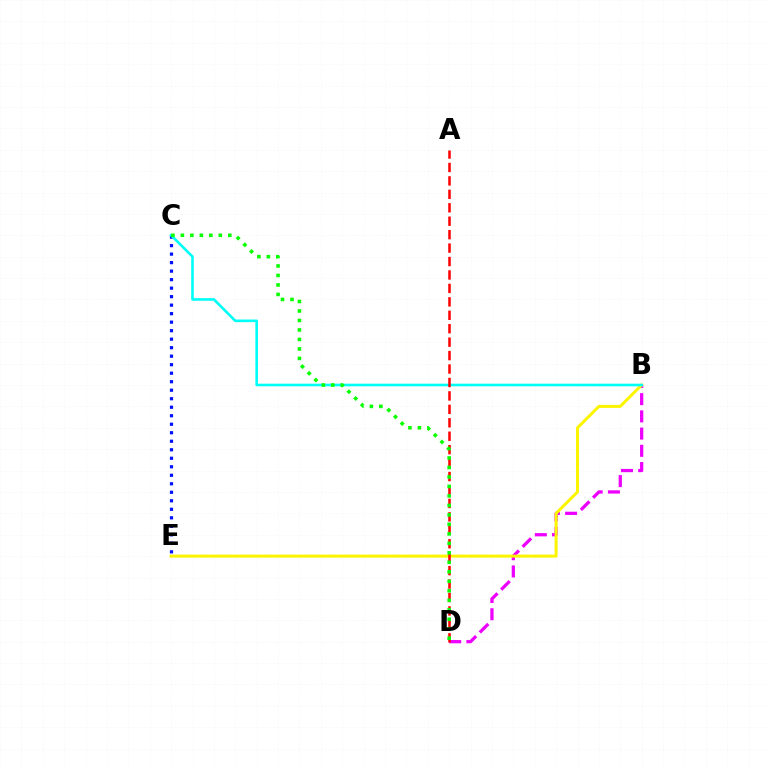{('C', 'E'): [{'color': '#0010ff', 'line_style': 'dotted', 'thickness': 2.31}], ('B', 'D'): [{'color': '#ee00ff', 'line_style': 'dashed', 'thickness': 2.34}], ('B', 'E'): [{'color': '#fcf500', 'line_style': 'solid', 'thickness': 2.16}], ('B', 'C'): [{'color': '#00fff6', 'line_style': 'solid', 'thickness': 1.89}], ('A', 'D'): [{'color': '#ff0000', 'line_style': 'dashed', 'thickness': 1.83}], ('C', 'D'): [{'color': '#08ff00', 'line_style': 'dotted', 'thickness': 2.58}]}